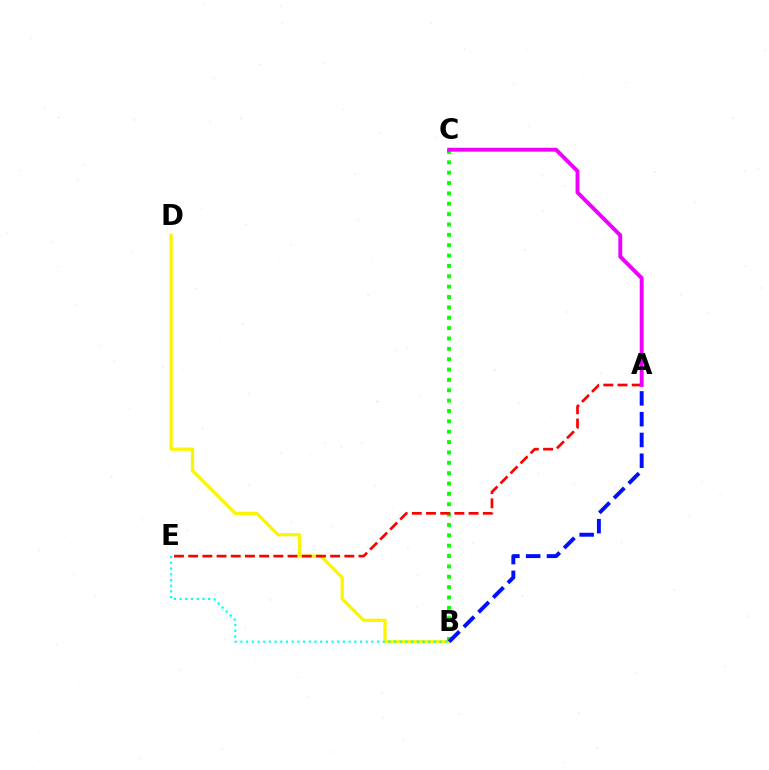{('B', 'D'): [{'color': '#fcf500', 'line_style': 'solid', 'thickness': 2.32}], ('B', 'C'): [{'color': '#08ff00', 'line_style': 'dotted', 'thickness': 2.82}], ('A', 'E'): [{'color': '#ff0000', 'line_style': 'dashed', 'thickness': 1.93}], ('A', 'B'): [{'color': '#0010ff', 'line_style': 'dashed', 'thickness': 2.82}], ('B', 'E'): [{'color': '#00fff6', 'line_style': 'dotted', 'thickness': 1.55}], ('A', 'C'): [{'color': '#ee00ff', 'line_style': 'solid', 'thickness': 2.8}]}